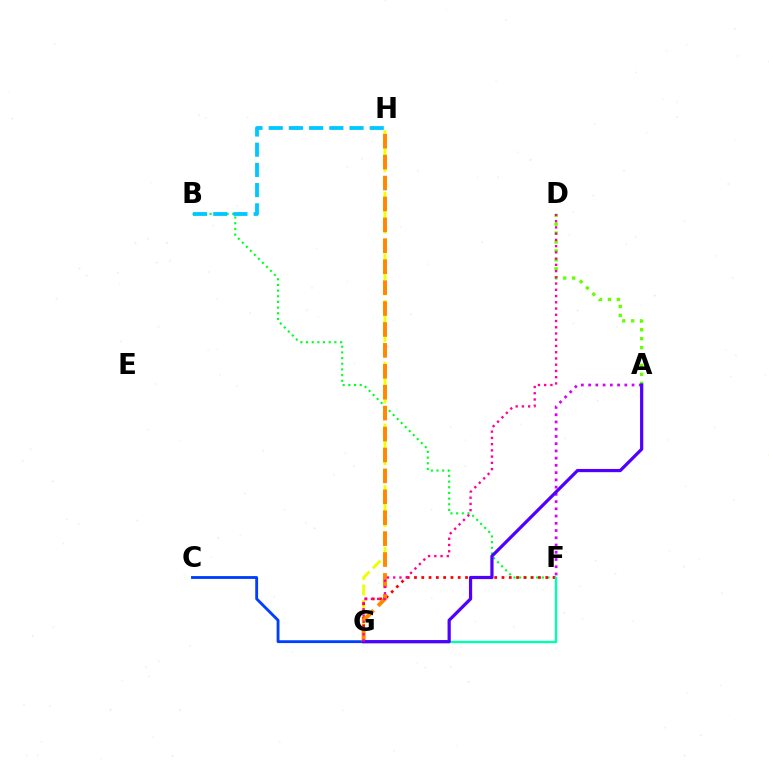{('B', 'F'): [{'color': '#00ff27', 'line_style': 'dotted', 'thickness': 1.54}], ('G', 'H'): [{'color': '#eeff00', 'line_style': 'dashed', 'thickness': 2.1}, {'color': '#ff8800', 'line_style': 'dashed', 'thickness': 2.84}], ('F', 'G'): [{'color': '#ff0000', 'line_style': 'dotted', 'thickness': 1.98}, {'color': '#00ffaf', 'line_style': 'solid', 'thickness': 1.7}], ('B', 'H'): [{'color': '#00c7ff', 'line_style': 'dashed', 'thickness': 2.75}], ('A', 'F'): [{'color': '#d600ff', 'line_style': 'dotted', 'thickness': 1.97}], ('C', 'G'): [{'color': '#003fff', 'line_style': 'solid', 'thickness': 2.05}], ('A', 'D'): [{'color': '#66ff00', 'line_style': 'dotted', 'thickness': 2.43}], ('A', 'G'): [{'color': '#4f00ff', 'line_style': 'solid', 'thickness': 2.31}], ('D', 'G'): [{'color': '#ff00a0', 'line_style': 'dotted', 'thickness': 1.7}]}